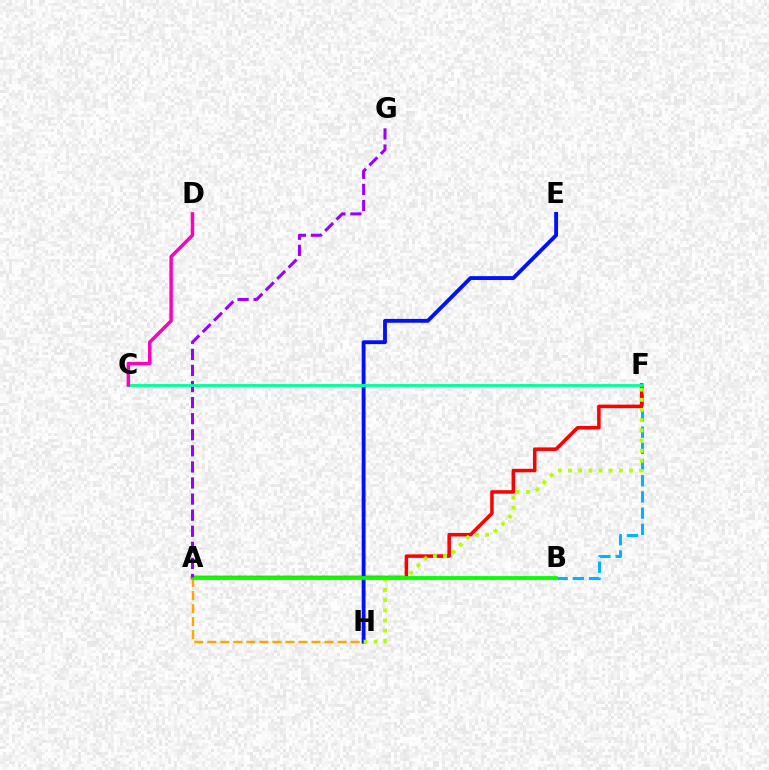{('B', 'F'): [{'color': '#00b5ff', 'line_style': 'dashed', 'thickness': 2.2}], ('A', 'F'): [{'color': '#ff0000', 'line_style': 'solid', 'thickness': 2.54}], ('A', 'H'): [{'color': '#ffa500', 'line_style': 'dashed', 'thickness': 1.77}], ('E', 'H'): [{'color': '#0010ff', 'line_style': 'solid', 'thickness': 2.77}], ('F', 'H'): [{'color': '#b3ff00', 'line_style': 'dotted', 'thickness': 2.76}], ('A', 'B'): [{'color': '#08ff00', 'line_style': 'solid', 'thickness': 2.74}], ('A', 'G'): [{'color': '#9b00ff', 'line_style': 'dashed', 'thickness': 2.18}], ('C', 'F'): [{'color': '#00ff9d', 'line_style': 'solid', 'thickness': 2.05}], ('C', 'D'): [{'color': '#ff00bd', 'line_style': 'solid', 'thickness': 2.48}]}